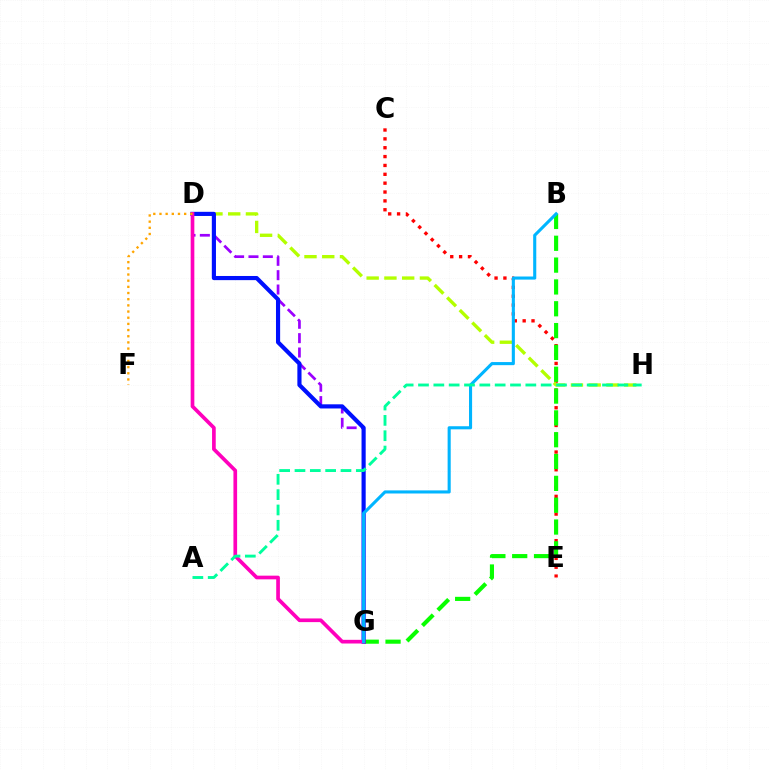{('C', 'E'): [{'color': '#ff0000', 'line_style': 'dotted', 'thickness': 2.41}], ('B', 'G'): [{'color': '#08ff00', 'line_style': 'dashed', 'thickness': 2.97}, {'color': '#00b5ff', 'line_style': 'solid', 'thickness': 2.23}], ('D', 'G'): [{'color': '#9b00ff', 'line_style': 'dashed', 'thickness': 1.95}, {'color': '#0010ff', 'line_style': 'solid', 'thickness': 2.99}, {'color': '#ff00bd', 'line_style': 'solid', 'thickness': 2.65}], ('D', 'H'): [{'color': '#b3ff00', 'line_style': 'dashed', 'thickness': 2.41}], ('D', 'F'): [{'color': '#ffa500', 'line_style': 'dotted', 'thickness': 1.68}], ('A', 'H'): [{'color': '#00ff9d', 'line_style': 'dashed', 'thickness': 2.08}]}